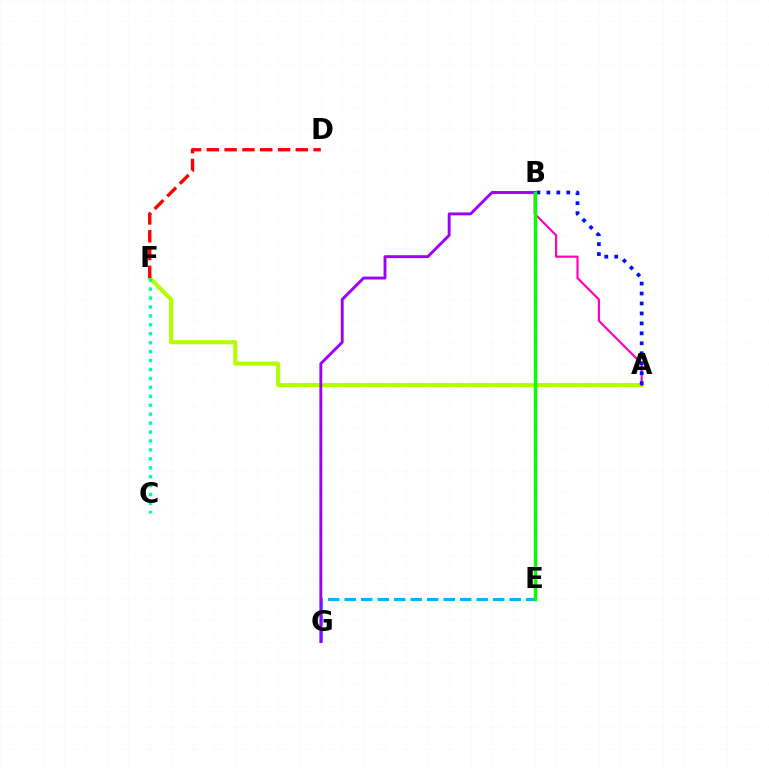{('B', 'E'): [{'color': '#ffa500', 'line_style': 'dashed', 'thickness': 1.81}, {'color': '#08ff00', 'line_style': 'solid', 'thickness': 2.47}], ('A', 'F'): [{'color': '#b3ff00', 'line_style': 'solid', 'thickness': 2.95}], ('A', 'B'): [{'color': '#ff00bd', 'line_style': 'solid', 'thickness': 1.56}, {'color': '#0010ff', 'line_style': 'dotted', 'thickness': 2.71}], ('C', 'F'): [{'color': '#00ff9d', 'line_style': 'dotted', 'thickness': 2.43}], ('E', 'G'): [{'color': '#00b5ff', 'line_style': 'dashed', 'thickness': 2.24}], ('B', 'G'): [{'color': '#9b00ff', 'line_style': 'solid', 'thickness': 2.08}], ('D', 'F'): [{'color': '#ff0000', 'line_style': 'dashed', 'thickness': 2.42}]}